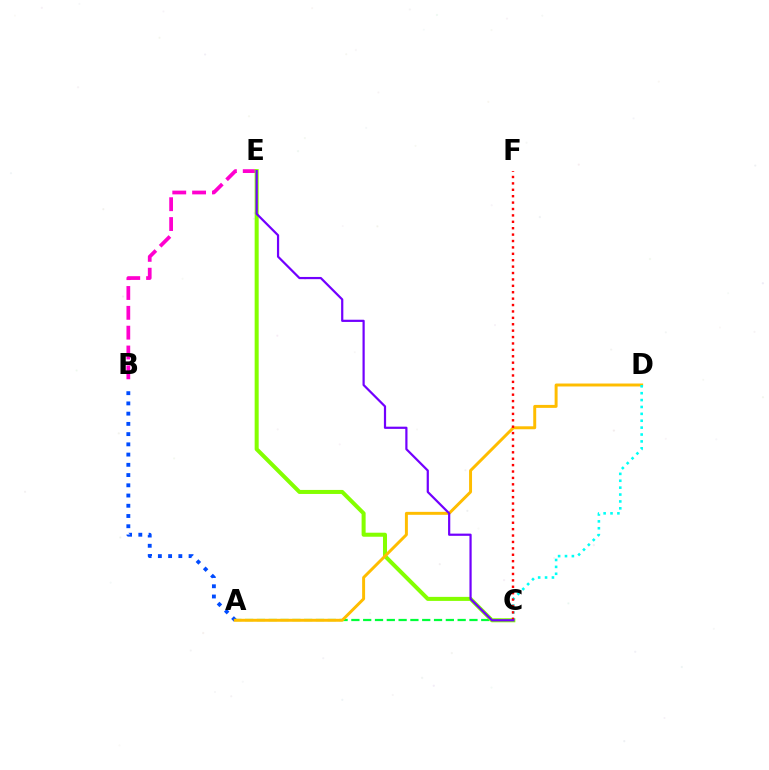{('A', 'B'): [{'color': '#004bff', 'line_style': 'dotted', 'thickness': 2.78}], ('A', 'C'): [{'color': '#00ff39', 'line_style': 'dashed', 'thickness': 1.6}], ('B', 'E'): [{'color': '#ff00cf', 'line_style': 'dashed', 'thickness': 2.7}], ('C', 'E'): [{'color': '#84ff00', 'line_style': 'solid', 'thickness': 2.9}, {'color': '#7200ff', 'line_style': 'solid', 'thickness': 1.59}], ('A', 'D'): [{'color': '#ffbd00', 'line_style': 'solid', 'thickness': 2.13}], ('C', 'D'): [{'color': '#00fff6', 'line_style': 'dotted', 'thickness': 1.87}], ('C', 'F'): [{'color': '#ff0000', 'line_style': 'dotted', 'thickness': 1.74}]}